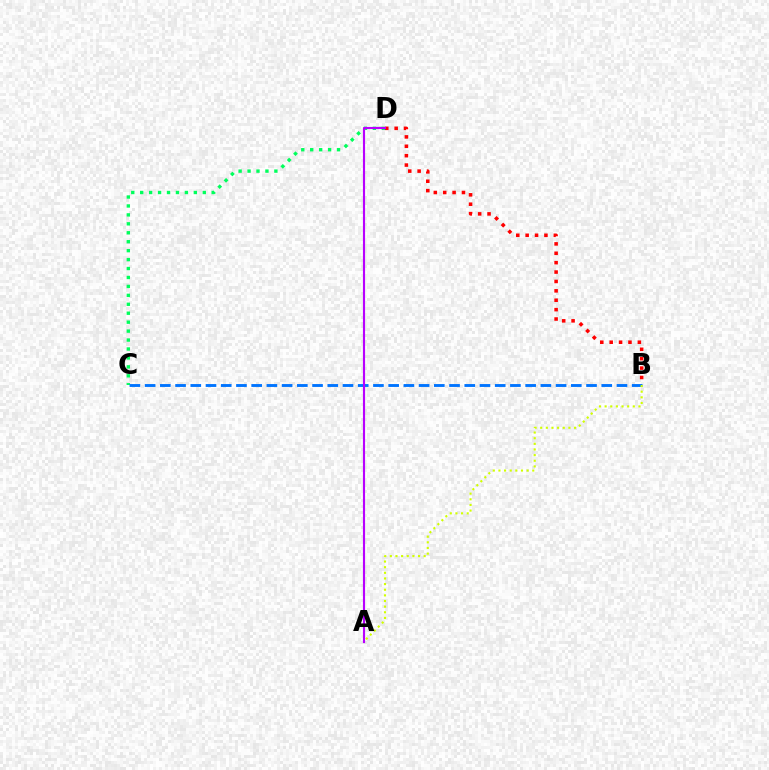{('C', 'D'): [{'color': '#00ff5c', 'line_style': 'dotted', 'thickness': 2.43}], ('B', 'D'): [{'color': '#ff0000', 'line_style': 'dotted', 'thickness': 2.55}], ('B', 'C'): [{'color': '#0074ff', 'line_style': 'dashed', 'thickness': 2.07}], ('A', 'D'): [{'color': '#b900ff', 'line_style': 'solid', 'thickness': 1.54}], ('A', 'B'): [{'color': '#d1ff00', 'line_style': 'dotted', 'thickness': 1.53}]}